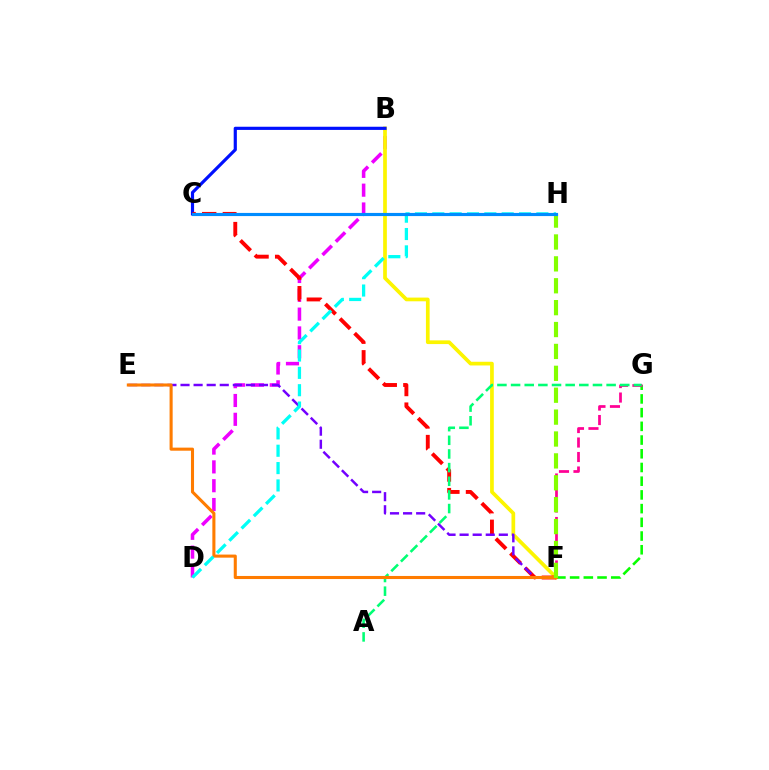{('B', 'D'): [{'color': '#ee00ff', 'line_style': 'dashed', 'thickness': 2.56}], ('B', 'F'): [{'color': '#fcf500', 'line_style': 'solid', 'thickness': 2.67}], ('F', 'G'): [{'color': '#08ff00', 'line_style': 'dashed', 'thickness': 1.86}, {'color': '#ff0094', 'line_style': 'dashed', 'thickness': 1.97}], ('B', 'C'): [{'color': '#0010ff', 'line_style': 'solid', 'thickness': 2.28}], ('C', 'F'): [{'color': '#ff0000', 'line_style': 'dashed', 'thickness': 2.8}], ('E', 'F'): [{'color': '#7200ff', 'line_style': 'dashed', 'thickness': 1.78}, {'color': '#ff7c00', 'line_style': 'solid', 'thickness': 2.21}], ('A', 'G'): [{'color': '#00ff74', 'line_style': 'dashed', 'thickness': 1.85}], ('F', 'H'): [{'color': '#84ff00', 'line_style': 'dashed', 'thickness': 2.97}], ('D', 'H'): [{'color': '#00fff6', 'line_style': 'dashed', 'thickness': 2.36}], ('C', 'H'): [{'color': '#008cff', 'line_style': 'solid', 'thickness': 2.26}]}